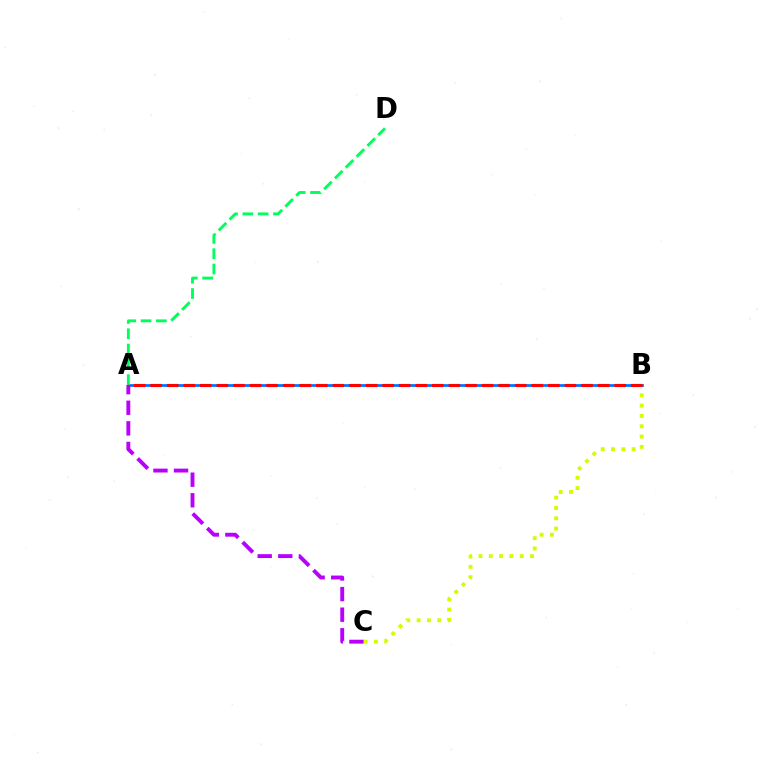{('B', 'C'): [{'color': '#d1ff00', 'line_style': 'dotted', 'thickness': 2.8}], ('A', 'B'): [{'color': '#0074ff', 'line_style': 'solid', 'thickness': 1.96}, {'color': '#ff0000', 'line_style': 'dashed', 'thickness': 2.25}], ('A', 'D'): [{'color': '#00ff5c', 'line_style': 'dashed', 'thickness': 2.08}], ('A', 'C'): [{'color': '#b900ff', 'line_style': 'dashed', 'thickness': 2.8}]}